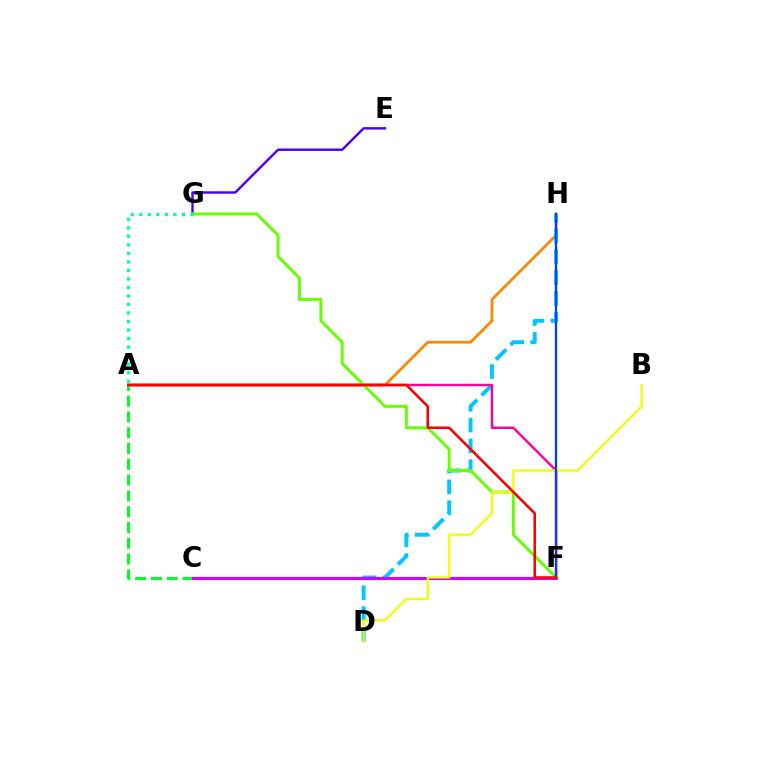{('A', 'H'): [{'color': '#ff8800', 'line_style': 'solid', 'thickness': 1.98}], ('D', 'H'): [{'color': '#00c7ff', 'line_style': 'dashed', 'thickness': 2.83}], ('E', 'G'): [{'color': '#4f00ff', 'line_style': 'solid', 'thickness': 1.76}], ('A', 'F'): [{'color': '#ff00a0', 'line_style': 'solid', 'thickness': 1.75}, {'color': '#ff0000', 'line_style': 'solid', 'thickness': 1.86}], ('A', 'C'): [{'color': '#00ff27', 'line_style': 'dashed', 'thickness': 2.14}], ('C', 'F'): [{'color': '#d600ff', 'line_style': 'solid', 'thickness': 2.23}], ('F', 'G'): [{'color': '#66ff00', 'line_style': 'solid', 'thickness': 2.11}], ('B', 'D'): [{'color': '#eeff00', 'line_style': 'solid', 'thickness': 1.59}], ('F', 'H'): [{'color': '#003fff', 'line_style': 'solid', 'thickness': 1.65}], ('A', 'G'): [{'color': '#00ffaf', 'line_style': 'dotted', 'thickness': 2.32}]}